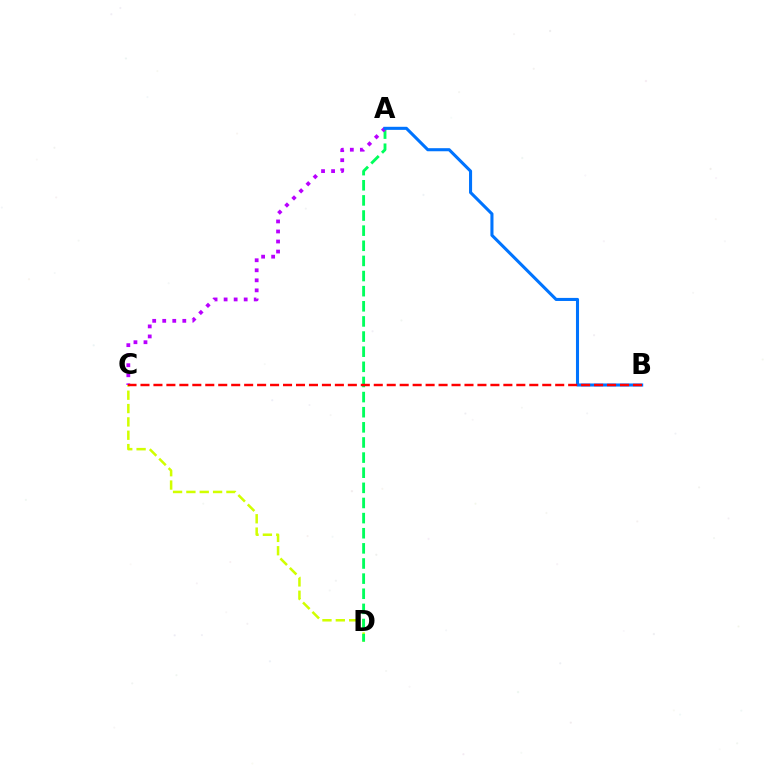{('C', 'D'): [{'color': '#d1ff00', 'line_style': 'dashed', 'thickness': 1.81}], ('A', 'D'): [{'color': '#00ff5c', 'line_style': 'dashed', 'thickness': 2.06}], ('A', 'C'): [{'color': '#b900ff', 'line_style': 'dotted', 'thickness': 2.73}], ('A', 'B'): [{'color': '#0074ff', 'line_style': 'solid', 'thickness': 2.21}], ('B', 'C'): [{'color': '#ff0000', 'line_style': 'dashed', 'thickness': 1.76}]}